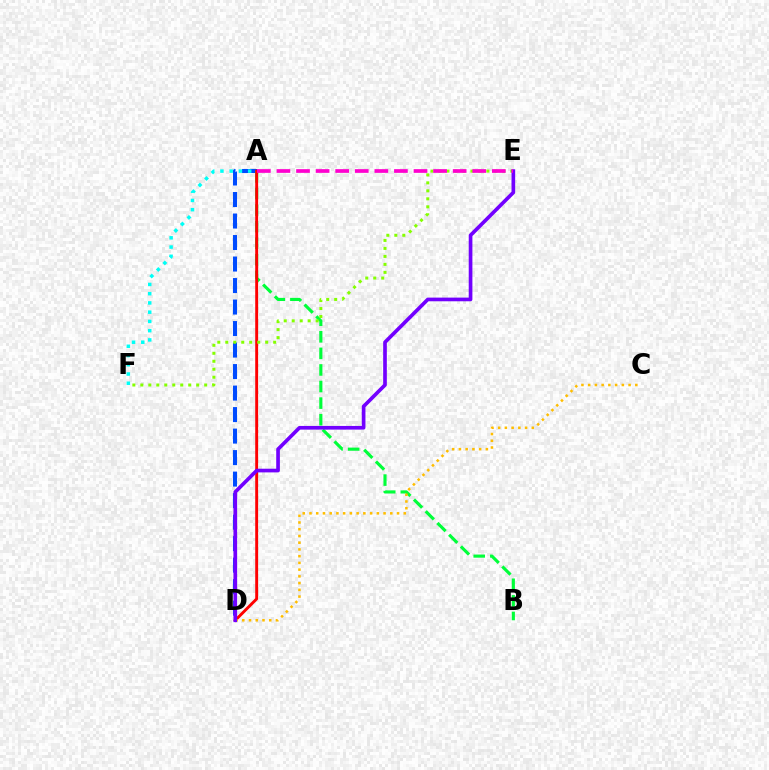{('A', 'D'): [{'color': '#004bff', 'line_style': 'dashed', 'thickness': 2.92}, {'color': '#ff0000', 'line_style': 'solid', 'thickness': 2.09}], ('A', 'B'): [{'color': '#00ff39', 'line_style': 'dashed', 'thickness': 2.25}], ('C', 'D'): [{'color': '#ffbd00', 'line_style': 'dotted', 'thickness': 1.83}], ('E', 'F'): [{'color': '#84ff00', 'line_style': 'dotted', 'thickness': 2.17}], ('A', 'F'): [{'color': '#00fff6', 'line_style': 'dotted', 'thickness': 2.51}], ('D', 'E'): [{'color': '#7200ff', 'line_style': 'solid', 'thickness': 2.64}], ('A', 'E'): [{'color': '#ff00cf', 'line_style': 'dashed', 'thickness': 2.66}]}